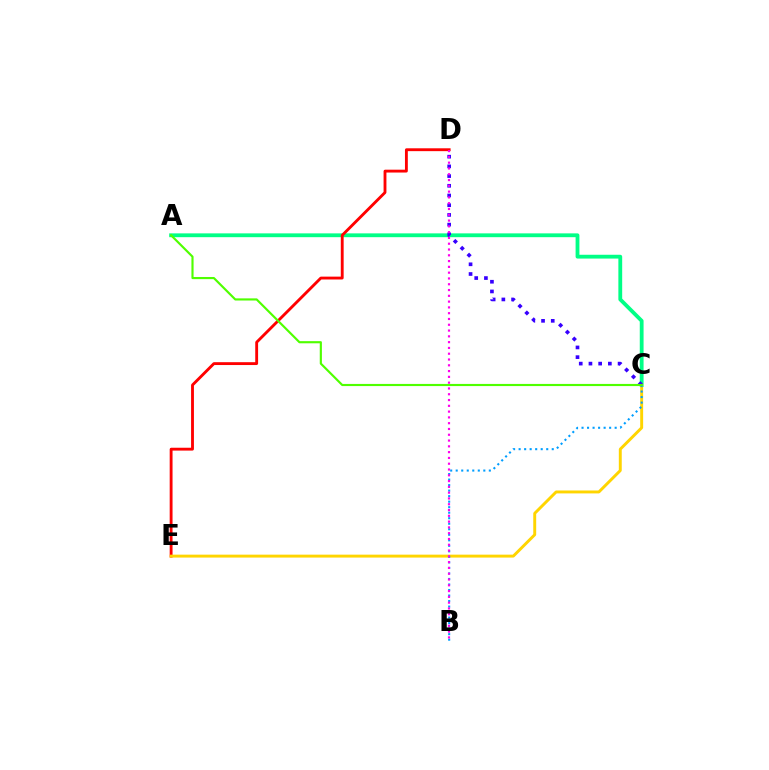{('A', 'C'): [{'color': '#00ff86', 'line_style': 'solid', 'thickness': 2.74}, {'color': '#4fff00', 'line_style': 'solid', 'thickness': 1.55}], ('D', 'E'): [{'color': '#ff0000', 'line_style': 'solid', 'thickness': 2.06}], ('C', 'E'): [{'color': '#ffd500', 'line_style': 'solid', 'thickness': 2.11}], ('B', 'C'): [{'color': '#009eff', 'line_style': 'dotted', 'thickness': 1.5}], ('C', 'D'): [{'color': '#3700ff', 'line_style': 'dotted', 'thickness': 2.64}], ('B', 'D'): [{'color': '#ff00ed', 'line_style': 'dotted', 'thickness': 1.57}]}